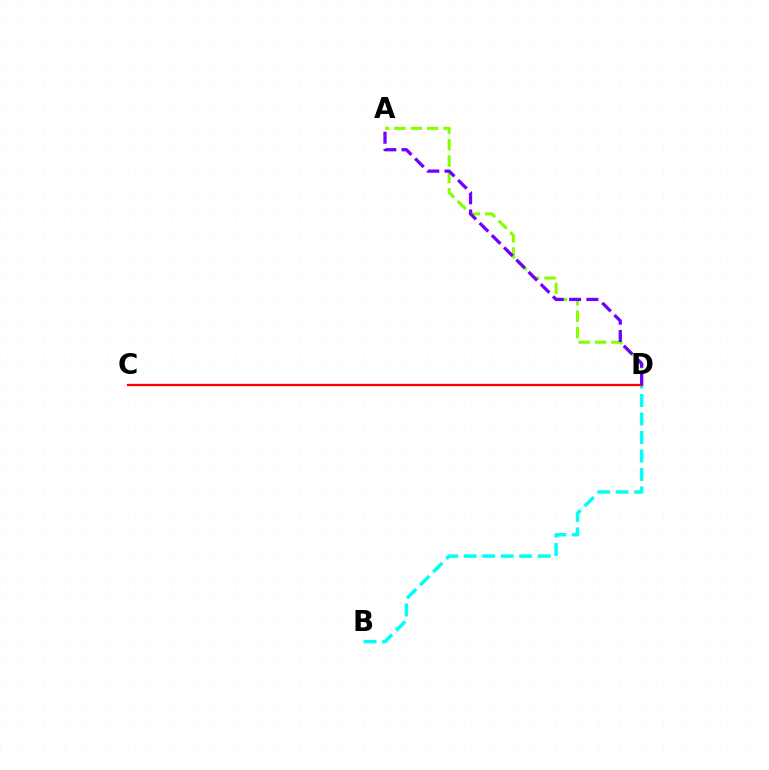{('A', 'D'): [{'color': '#84ff00', 'line_style': 'dashed', 'thickness': 2.23}, {'color': '#7200ff', 'line_style': 'dashed', 'thickness': 2.35}], ('B', 'D'): [{'color': '#00fff6', 'line_style': 'dashed', 'thickness': 2.51}], ('C', 'D'): [{'color': '#ff0000', 'line_style': 'solid', 'thickness': 1.64}]}